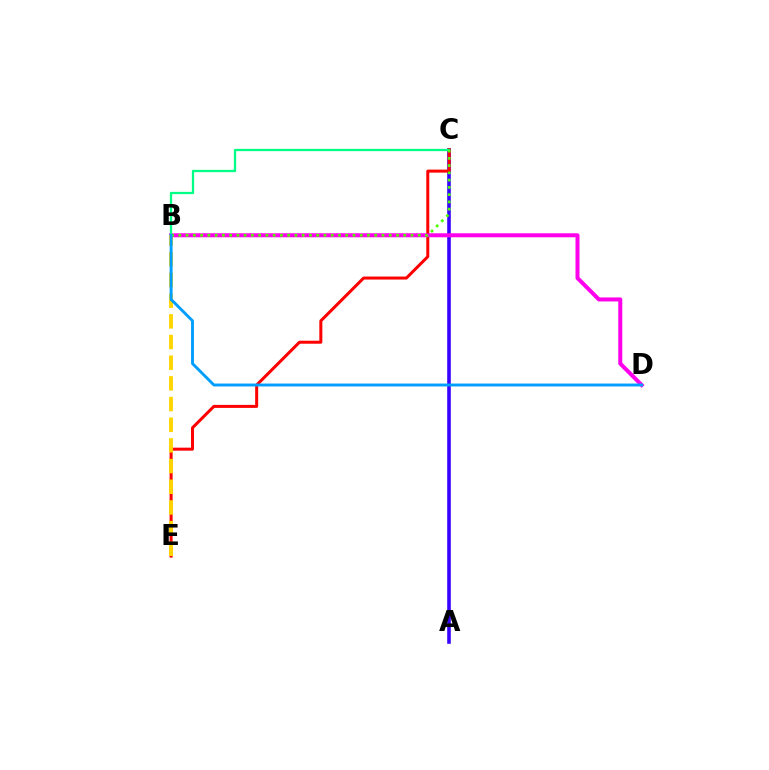{('A', 'C'): [{'color': '#3700ff', 'line_style': 'solid', 'thickness': 2.58}], ('C', 'E'): [{'color': '#ff0000', 'line_style': 'solid', 'thickness': 2.17}], ('B', 'D'): [{'color': '#ff00ed', 'line_style': 'solid', 'thickness': 2.89}, {'color': '#009eff', 'line_style': 'solid', 'thickness': 2.08}], ('B', 'C'): [{'color': '#00ff86', 'line_style': 'solid', 'thickness': 1.64}, {'color': '#4fff00', 'line_style': 'dotted', 'thickness': 1.97}], ('B', 'E'): [{'color': '#ffd500', 'line_style': 'dashed', 'thickness': 2.81}]}